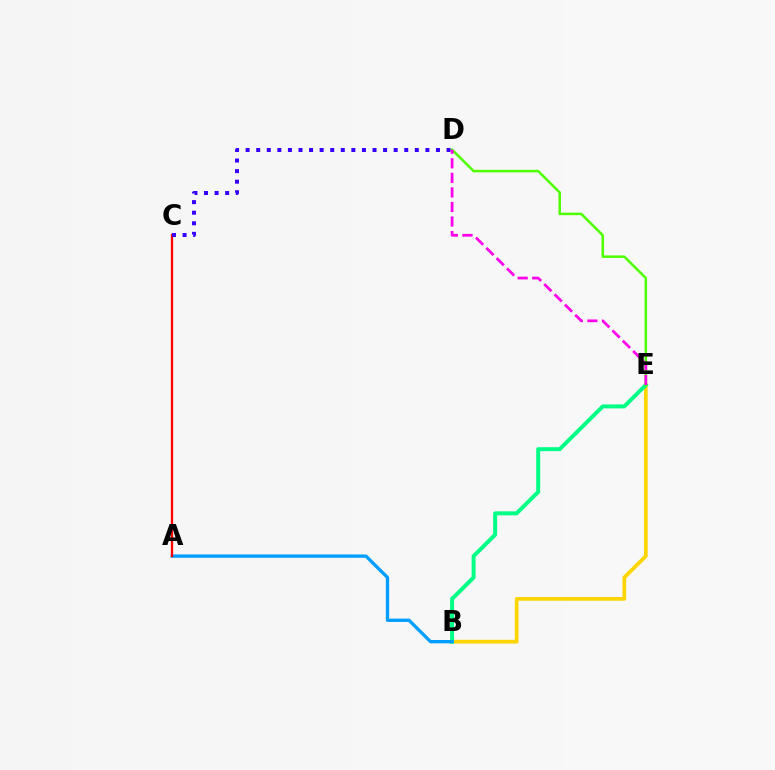{('B', 'E'): [{'color': '#ffd500', 'line_style': 'solid', 'thickness': 2.69}, {'color': '#00ff86', 'line_style': 'solid', 'thickness': 2.87}], ('D', 'E'): [{'color': '#4fff00', 'line_style': 'solid', 'thickness': 1.82}, {'color': '#ff00ed', 'line_style': 'dashed', 'thickness': 1.98}], ('A', 'B'): [{'color': '#009eff', 'line_style': 'solid', 'thickness': 2.39}], ('A', 'C'): [{'color': '#ff0000', 'line_style': 'solid', 'thickness': 1.66}], ('C', 'D'): [{'color': '#3700ff', 'line_style': 'dotted', 'thickness': 2.87}]}